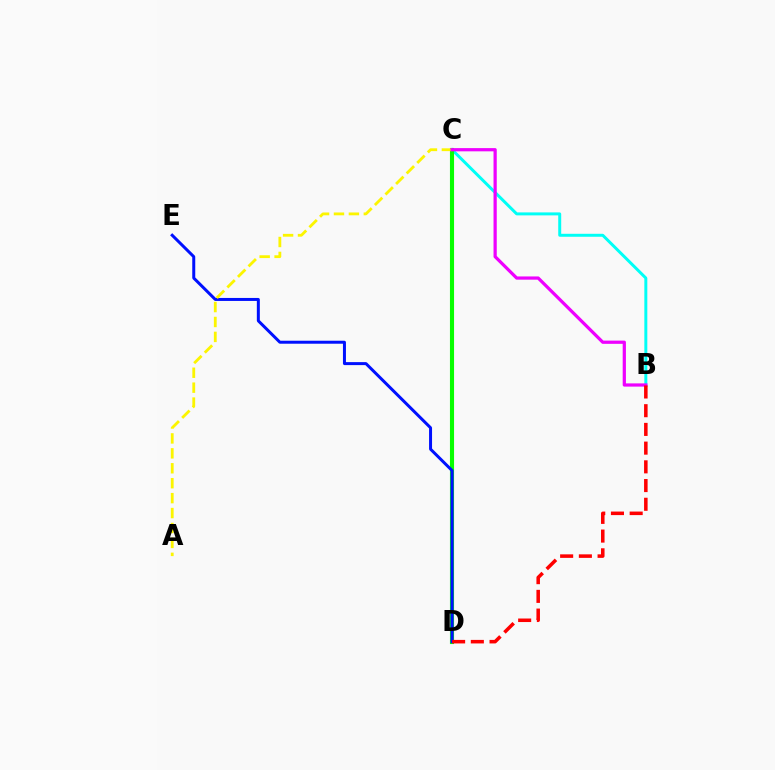{('B', 'C'): [{'color': '#00fff6', 'line_style': 'solid', 'thickness': 2.14}, {'color': '#ee00ff', 'line_style': 'solid', 'thickness': 2.32}], ('C', 'D'): [{'color': '#08ff00', 'line_style': 'solid', 'thickness': 2.95}], ('D', 'E'): [{'color': '#0010ff', 'line_style': 'solid', 'thickness': 2.15}], ('A', 'C'): [{'color': '#fcf500', 'line_style': 'dashed', 'thickness': 2.03}], ('B', 'D'): [{'color': '#ff0000', 'line_style': 'dashed', 'thickness': 2.54}]}